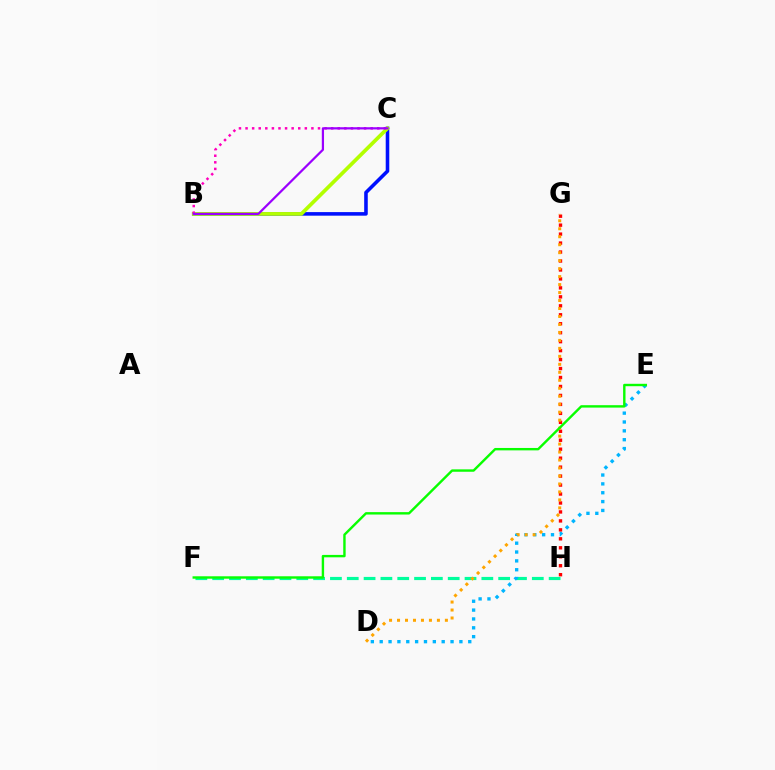{('F', 'H'): [{'color': '#00ff9d', 'line_style': 'dashed', 'thickness': 2.29}], ('B', 'C'): [{'color': '#0010ff', 'line_style': 'solid', 'thickness': 2.57}, {'color': '#b3ff00', 'line_style': 'solid', 'thickness': 2.67}, {'color': '#ff00bd', 'line_style': 'dotted', 'thickness': 1.79}, {'color': '#9b00ff', 'line_style': 'solid', 'thickness': 1.6}], ('D', 'E'): [{'color': '#00b5ff', 'line_style': 'dotted', 'thickness': 2.41}], ('G', 'H'): [{'color': '#ff0000', 'line_style': 'dotted', 'thickness': 2.44}], ('D', 'G'): [{'color': '#ffa500', 'line_style': 'dotted', 'thickness': 2.17}], ('E', 'F'): [{'color': '#08ff00', 'line_style': 'solid', 'thickness': 1.73}]}